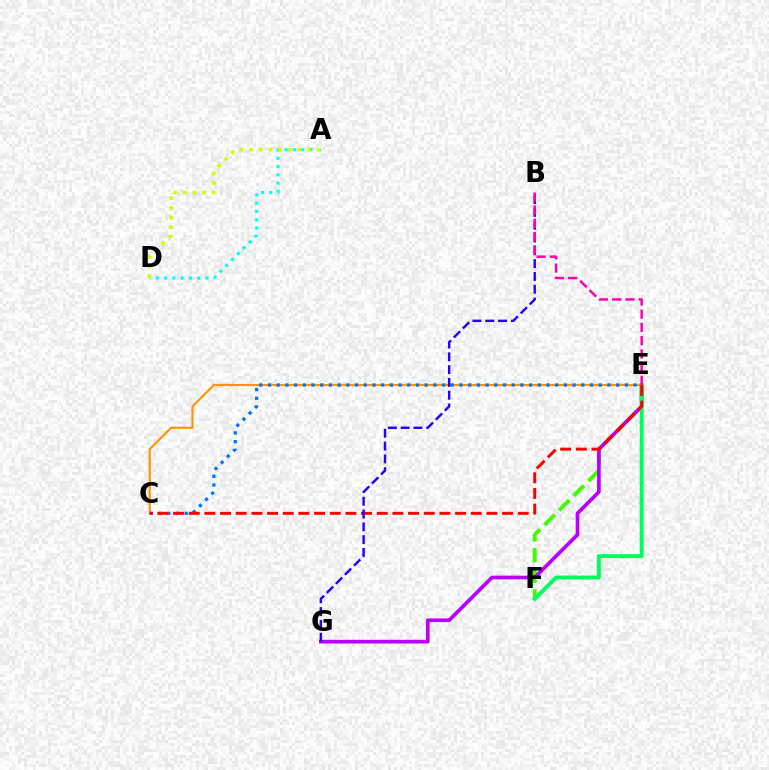{('E', 'F'): [{'color': '#3dff00', 'line_style': 'dashed', 'thickness': 2.81}, {'color': '#00ff5c', 'line_style': 'solid', 'thickness': 2.8}], ('E', 'G'): [{'color': '#b900ff', 'line_style': 'solid', 'thickness': 2.65}], ('C', 'E'): [{'color': '#ff9400', 'line_style': 'solid', 'thickness': 1.54}, {'color': '#0074ff', 'line_style': 'dotted', 'thickness': 2.36}, {'color': '#ff0000', 'line_style': 'dashed', 'thickness': 2.13}], ('A', 'D'): [{'color': '#00fff6', 'line_style': 'dotted', 'thickness': 2.25}, {'color': '#d1ff00', 'line_style': 'dotted', 'thickness': 2.62}], ('B', 'G'): [{'color': '#2500ff', 'line_style': 'dashed', 'thickness': 1.74}], ('B', 'E'): [{'color': '#ff00ac', 'line_style': 'dashed', 'thickness': 1.8}]}